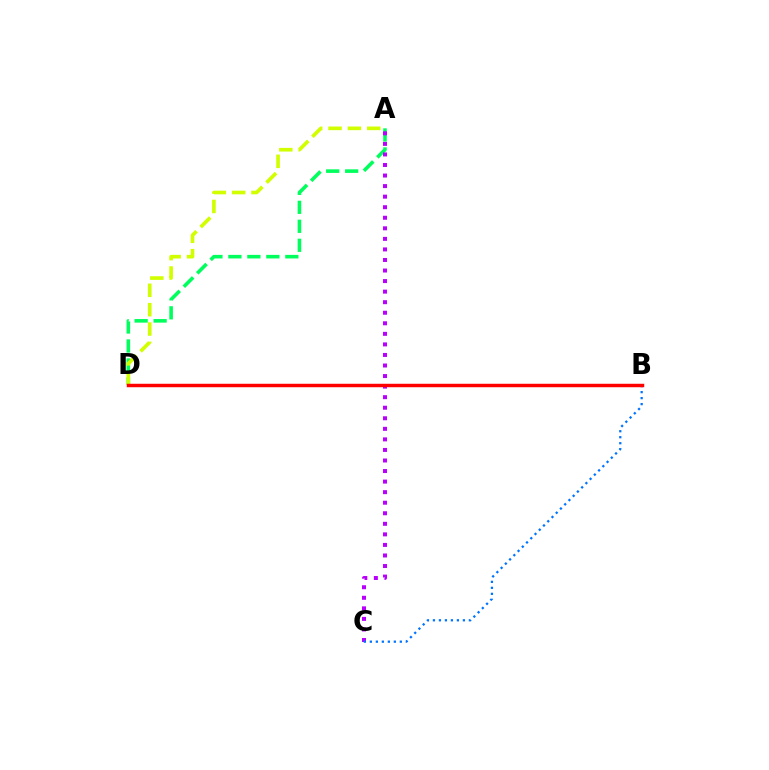{('A', 'D'): [{'color': '#00ff5c', 'line_style': 'dashed', 'thickness': 2.58}, {'color': '#d1ff00', 'line_style': 'dashed', 'thickness': 2.63}], ('A', 'C'): [{'color': '#b900ff', 'line_style': 'dotted', 'thickness': 2.87}], ('B', 'C'): [{'color': '#0074ff', 'line_style': 'dotted', 'thickness': 1.63}], ('B', 'D'): [{'color': '#ff0000', 'line_style': 'solid', 'thickness': 2.49}]}